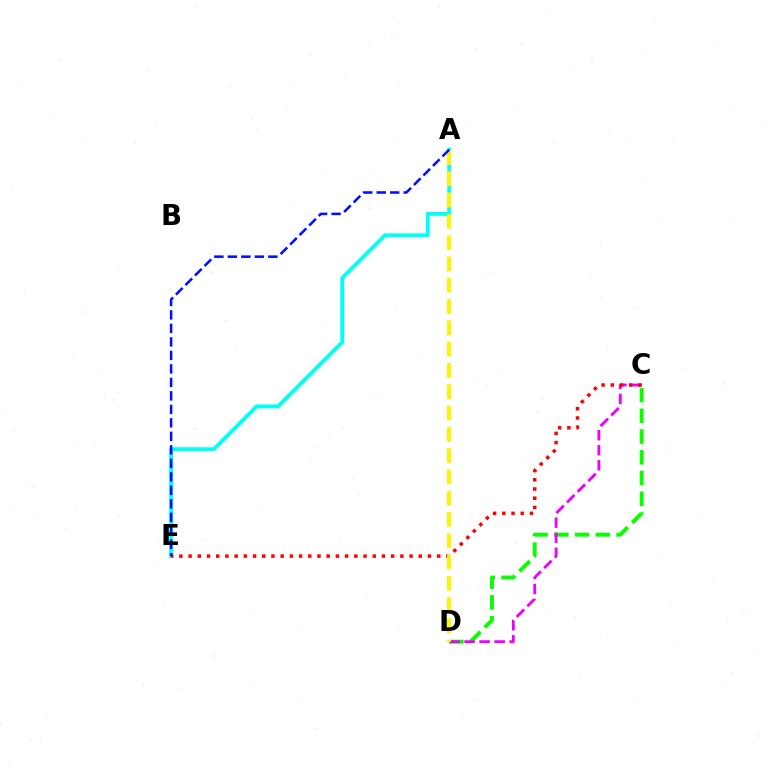{('A', 'E'): [{'color': '#00fff6', 'line_style': 'solid', 'thickness': 2.77}, {'color': '#0010ff', 'line_style': 'dashed', 'thickness': 1.83}], ('C', 'D'): [{'color': '#08ff00', 'line_style': 'dashed', 'thickness': 2.82}, {'color': '#ee00ff', 'line_style': 'dashed', 'thickness': 2.04}], ('C', 'E'): [{'color': '#ff0000', 'line_style': 'dotted', 'thickness': 2.5}], ('A', 'D'): [{'color': '#fcf500', 'line_style': 'dashed', 'thickness': 2.89}]}